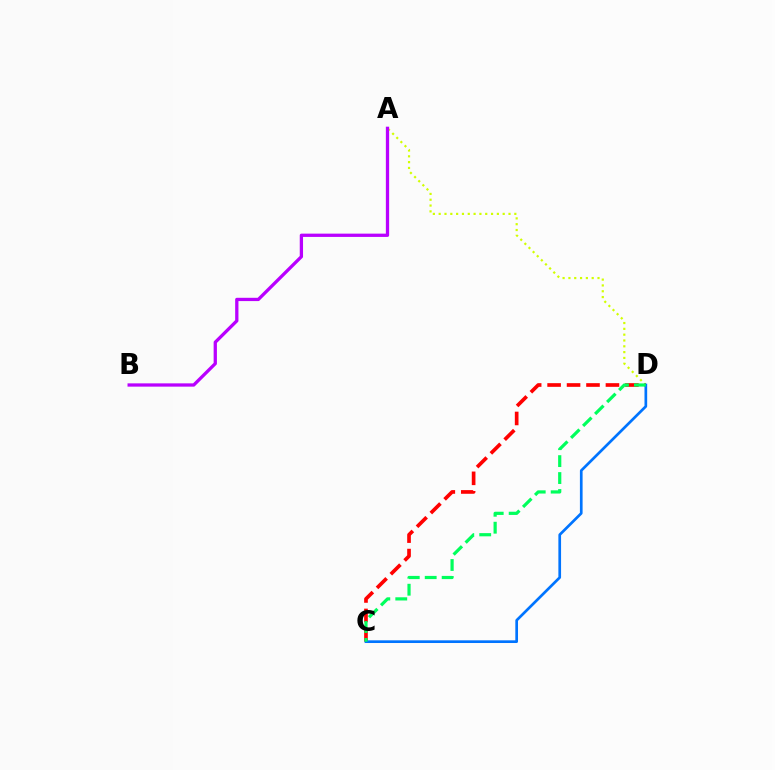{('A', 'D'): [{'color': '#d1ff00', 'line_style': 'dotted', 'thickness': 1.58}], ('C', 'D'): [{'color': '#ff0000', 'line_style': 'dashed', 'thickness': 2.64}, {'color': '#0074ff', 'line_style': 'solid', 'thickness': 1.94}, {'color': '#00ff5c', 'line_style': 'dashed', 'thickness': 2.3}], ('A', 'B'): [{'color': '#b900ff', 'line_style': 'solid', 'thickness': 2.36}]}